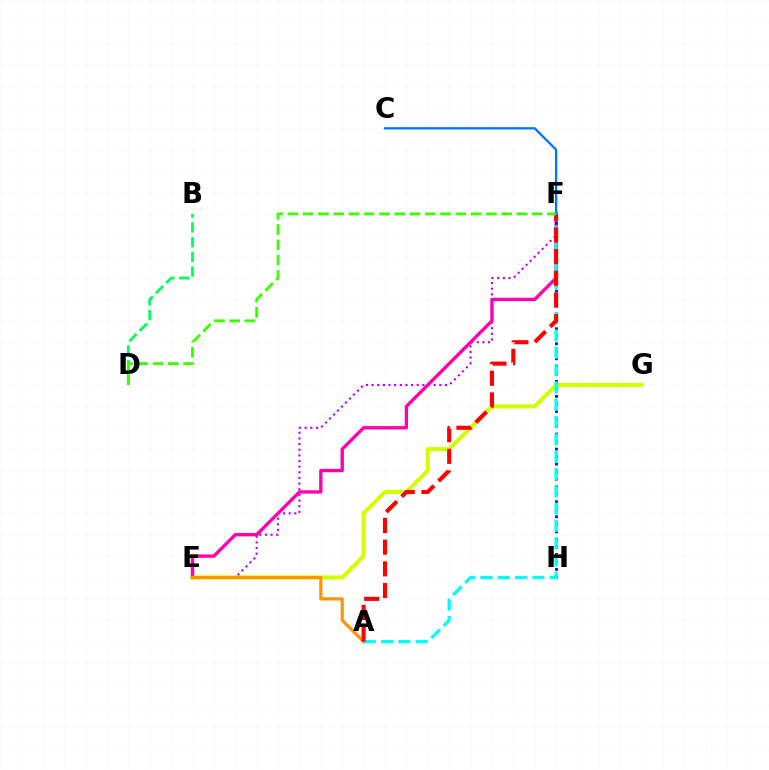{('E', 'G'): [{'color': '#d1ff00', 'line_style': 'solid', 'thickness': 2.95}], ('E', 'F'): [{'color': '#b900ff', 'line_style': 'dotted', 'thickness': 1.53}, {'color': '#ff00ac', 'line_style': 'solid', 'thickness': 2.41}], ('A', 'E'): [{'color': '#ff9400', 'line_style': 'solid', 'thickness': 2.3}], ('F', 'H'): [{'color': '#2500ff', 'line_style': 'dotted', 'thickness': 2.04}], ('B', 'D'): [{'color': '#00ff5c', 'line_style': 'dashed', 'thickness': 2.0}], ('A', 'F'): [{'color': '#00fff6', 'line_style': 'dashed', 'thickness': 2.35}, {'color': '#ff0000', 'line_style': 'dashed', 'thickness': 2.94}], ('C', 'F'): [{'color': '#0074ff', 'line_style': 'solid', 'thickness': 1.64}], ('D', 'F'): [{'color': '#3dff00', 'line_style': 'dashed', 'thickness': 2.07}]}